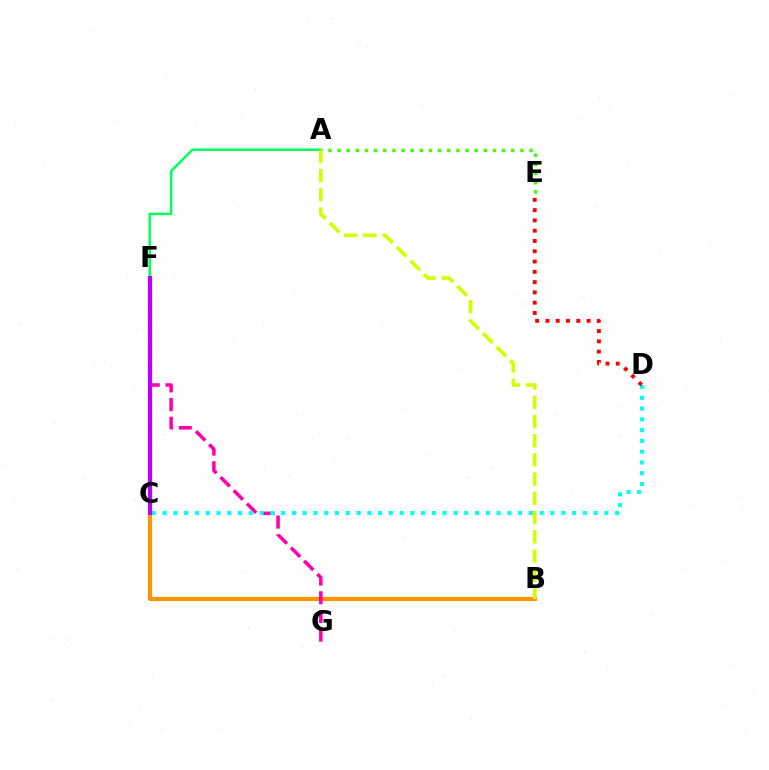{('C', 'F'): [{'color': '#2500ff', 'line_style': 'solid', 'thickness': 2.22}, {'color': '#0074ff', 'line_style': 'dotted', 'thickness': 2.98}, {'color': '#b900ff', 'line_style': 'solid', 'thickness': 2.94}], ('A', 'E'): [{'color': '#3dff00', 'line_style': 'dotted', 'thickness': 2.48}], ('B', 'C'): [{'color': '#ff9400', 'line_style': 'solid', 'thickness': 2.99}], ('F', 'G'): [{'color': '#ff00ac', 'line_style': 'dashed', 'thickness': 2.54}], ('C', 'D'): [{'color': '#00fff6', 'line_style': 'dotted', 'thickness': 2.93}], ('A', 'F'): [{'color': '#00ff5c', 'line_style': 'solid', 'thickness': 1.78}], ('A', 'B'): [{'color': '#d1ff00', 'line_style': 'dashed', 'thickness': 2.61}], ('D', 'E'): [{'color': '#ff0000', 'line_style': 'dotted', 'thickness': 2.79}]}